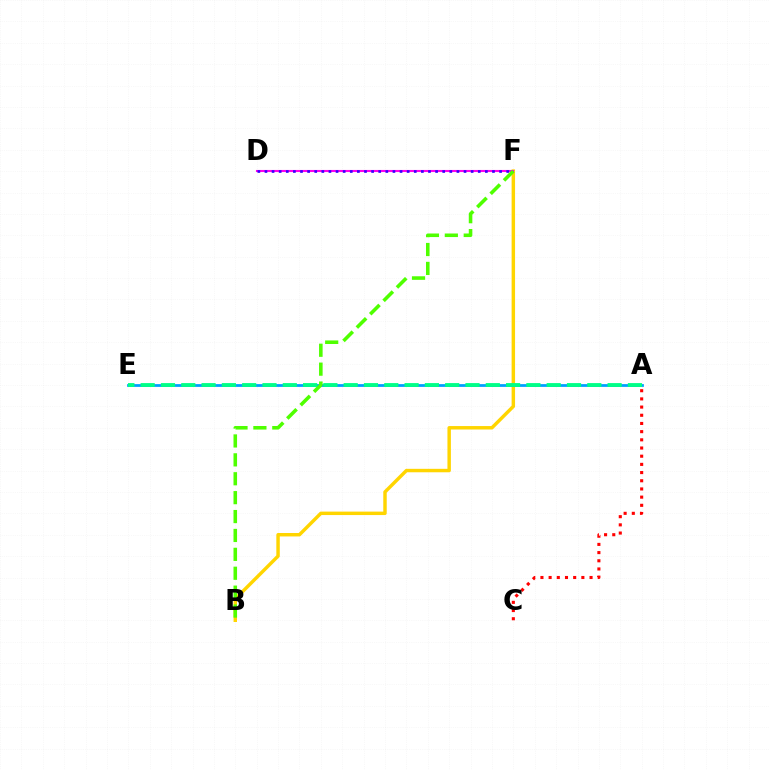{('B', 'F'): [{'color': '#ffd500', 'line_style': 'solid', 'thickness': 2.48}, {'color': '#4fff00', 'line_style': 'dashed', 'thickness': 2.57}], ('A', 'E'): [{'color': '#009eff', 'line_style': 'solid', 'thickness': 1.98}, {'color': '#00ff86', 'line_style': 'dashed', 'thickness': 2.76}], ('D', 'F'): [{'color': '#ff00ed', 'line_style': 'solid', 'thickness': 1.51}, {'color': '#3700ff', 'line_style': 'dotted', 'thickness': 1.93}], ('A', 'C'): [{'color': '#ff0000', 'line_style': 'dotted', 'thickness': 2.22}]}